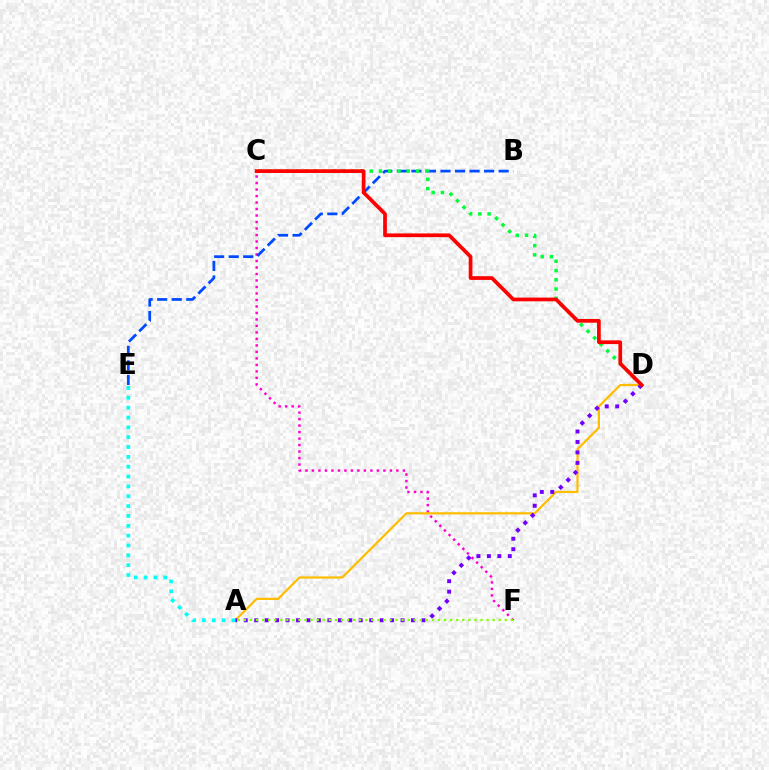{('C', 'F'): [{'color': '#ff00cf', 'line_style': 'dotted', 'thickness': 1.76}], ('A', 'D'): [{'color': '#ffbd00', 'line_style': 'solid', 'thickness': 1.6}, {'color': '#7200ff', 'line_style': 'dotted', 'thickness': 2.84}], ('A', 'F'): [{'color': '#84ff00', 'line_style': 'dotted', 'thickness': 1.65}], ('B', 'E'): [{'color': '#004bff', 'line_style': 'dashed', 'thickness': 1.98}], ('A', 'E'): [{'color': '#00fff6', 'line_style': 'dotted', 'thickness': 2.67}], ('C', 'D'): [{'color': '#00ff39', 'line_style': 'dotted', 'thickness': 2.52}, {'color': '#ff0000', 'line_style': 'solid', 'thickness': 2.68}]}